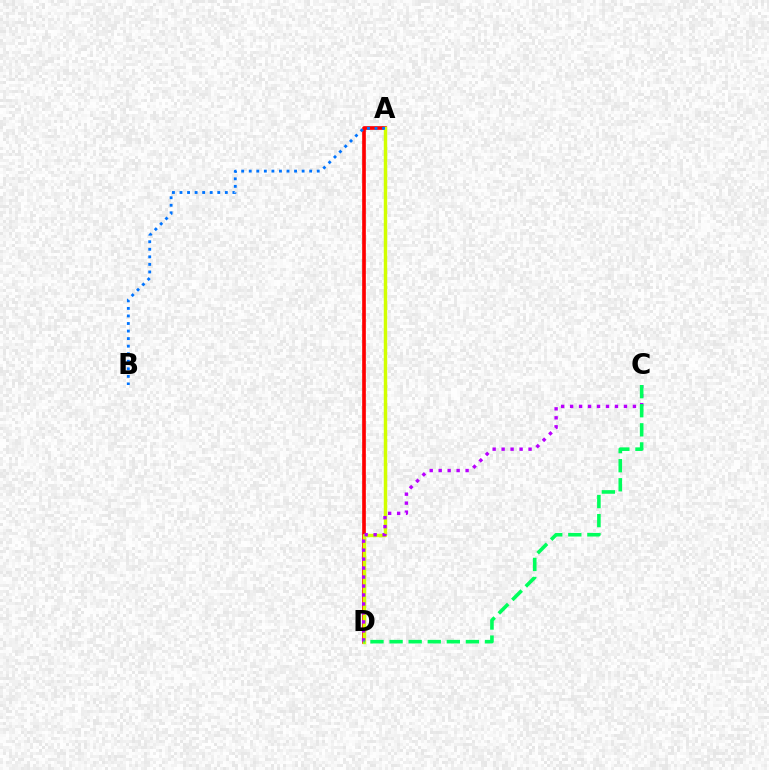{('A', 'D'): [{'color': '#ff0000', 'line_style': 'solid', 'thickness': 2.64}, {'color': '#d1ff00', 'line_style': 'solid', 'thickness': 2.48}], ('C', 'D'): [{'color': '#b900ff', 'line_style': 'dotted', 'thickness': 2.44}, {'color': '#00ff5c', 'line_style': 'dashed', 'thickness': 2.59}], ('A', 'B'): [{'color': '#0074ff', 'line_style': 'dotted', 'thickness': 2.05}]}